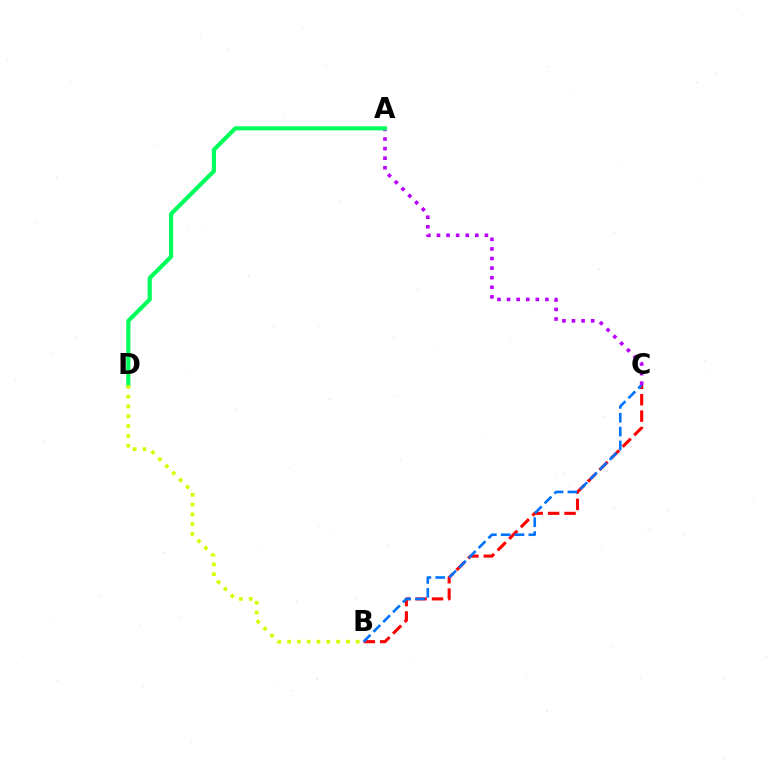{('B', 'C'): [{'color': '#ff0000', 'line_style': 'dashed', 'thickness': 2.23}, {'color': '#0074ff', 'line_style': 'dashed', 'thickness': 1.88}], ('A', 'C'): [{'color': '#b900ff', 'line_style': 'dotted', 'thickness': 2.61}], ('A', 'D'): [{'color': '#00ff5c', 'line_style': 'solid', 'thickness': 2.98}], ('B', 'D'): [{'color': '#d1ff00', 'line_style': 'dotted', 'thickness': 2.66}]}